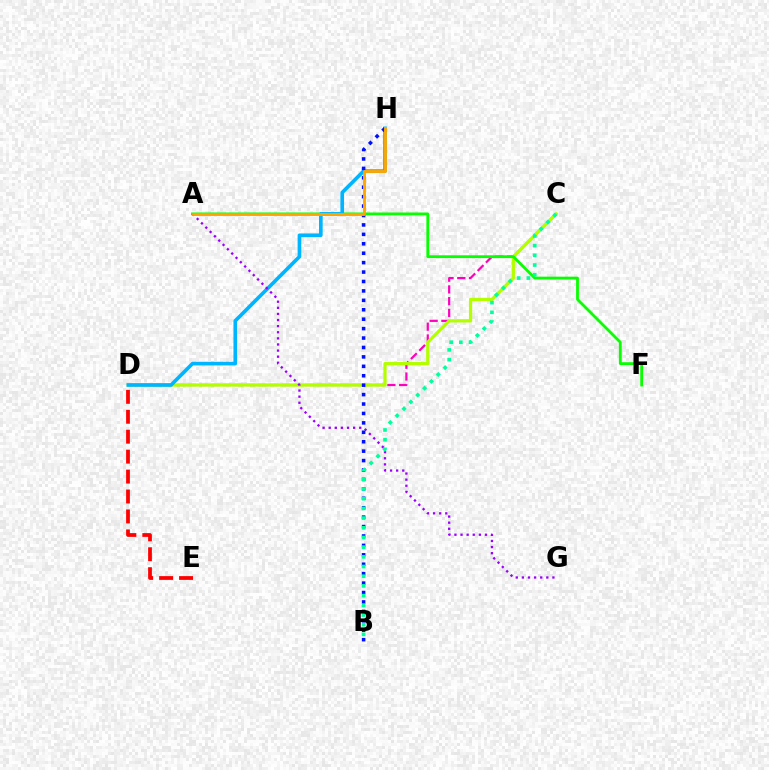{('C', 'D'): [{'color': '#ff00bd', 'line_style': 'dashed', 'thickness': 1.59}, {'color': '#b3ff00', 'line_style': 'solid', 'thickness': 2.33}], ('A', 'F'): [{'color': '#08ff00', 'line_style': 'solid', 'thickness': 2.01}], ('D', 'E'): [{'color': '#ff0000', 'line_style': 'dashed', 'thickness': 2.71}], ('D', 'H'): [{'color': '#00b5ff', 'line_style': 'solid', 'thickness': 2.63}], ('A', 'G'): [{'color': '#9b00ff', 'line_style': 'dotted', 'thickness': 1.66}], ('B', 'H'): [{'color': '#0010ff', 'line_style': 'dotted', 'thickness': 2.56}], ('B', 'C'): [{'color': '#00ff9d', 'line_style': 'dotted', 'thickness': 2.63}], ('A', 'H'): [{'color': '#ffa500', 'line_style': 'solid', 'thickness': 2.06}]}